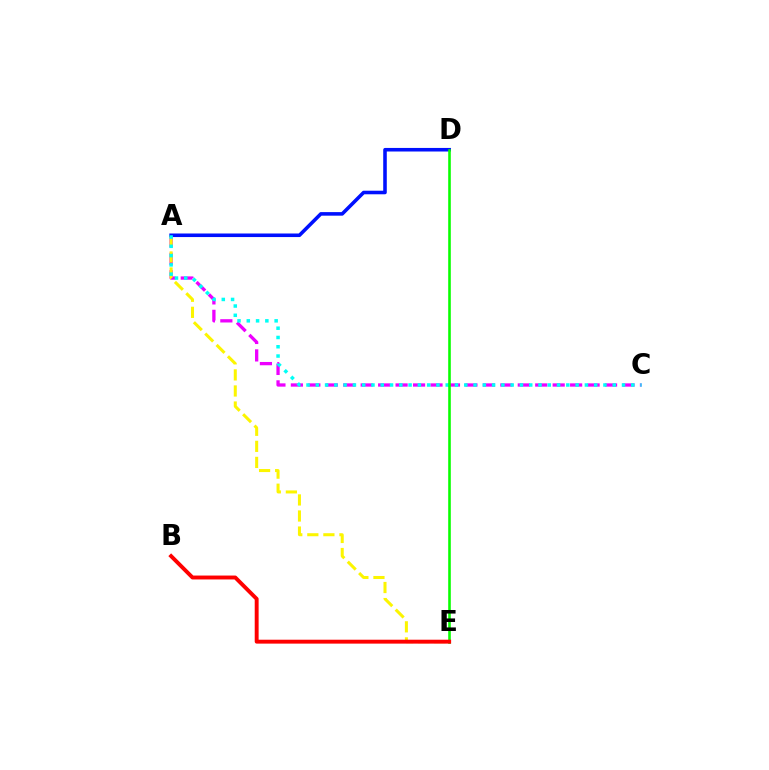{('A', 'C'): [{'color': '#ee00ff', 'line_style': 'dashed', 'thickness': 2.37}, {'color': '#00fff6', 'line_style': 'dotted', 'thickness': 2.52}], ('A', 'E'): [{'color': '#fcf500', 'line_style': 'dashed', 'thickness': 2.18}], ('A', 'D'): [{'color': '#0010ff', 'line_style': 'solid', 'thickness': 2.57}], ('D', 'E'): [{'color': '#08ff00', 'line_style': 'solid', 'thickness': 1.88}], ('B', 'E'): [{'color': '#ff0000', 'line_style': 'solid', 'thickness': 2.81}]}